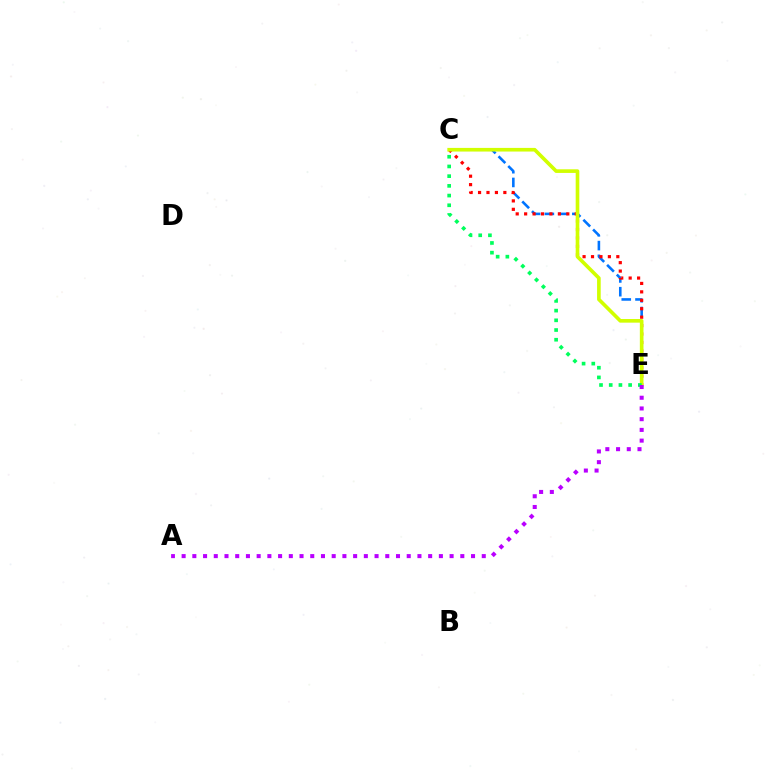{('C', 'E'): [{'color': '#0074ff', 'line_style': 'dashed', 'thickness': 1.87}, {'color': '#ff0000', 'line_style': 'dotted', 'thickness': 2.29}, {'color': '#d1ff00', 'line_style': 'solid', 'thickness': 2.62}, {'color': '#00ff5c', 'line_style': 'dotted', 'thickness': 2.64}], ('A', 'E'): [{'color': '#b900ff', 'line_style': 'dotted', 'thickness': 2.91}]}